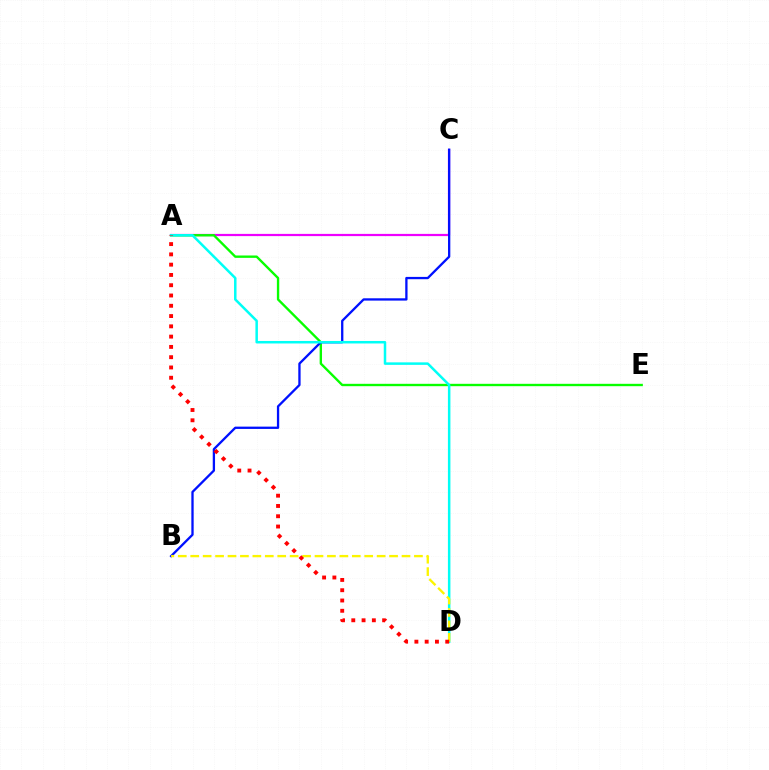{('A', 'C'): [{'color': '#ee00ff', 'line_style': 'solid', 'thickness': 1.6}], ('A', 'E'): [{'color': '#08ff00', 'line_style': 'solid', 'thickness': 1.7}], ('B', 'C'): [{'color': '#0010ff', 'line_style': 'solid', 'thickness': 1.66}], ('A', 'D'): [{'color': '#00fff6', 'line_style': 'solid', 'thickness': 1.8}, {'color': '#ff0000', 'line_style': 'dotted', 'thickness': 2.79}], ('B', 'D'): [{'color': '#fcf500', 'line_style': 'dashed', 'thickness': 1.69}]}